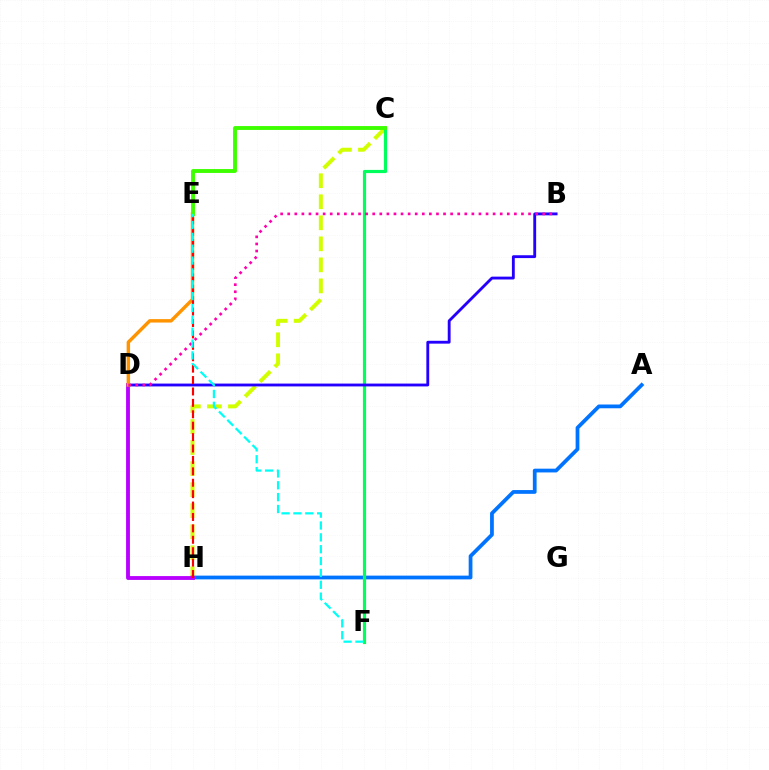{('C', 'H'): [{'color': '#d1ff00', 'line_style': 'dashed', 'thickness': 2.86}], ('A', 'H'): [{'color': '#0074ff', 'line_style': 'solid', 'thickness': 2.71}], ('D', 'H'): [{'color': '#b900ff', 'line_style': 'solid', 'thickness': 2.77}], ('C', 'F'): [{'color': '#00ff5c', 'line_style': 'solid', 'thickness': 2.29}], ('B', 'D'): [{'color': '#2500ff', 'line_style': 'solid', 'thickness': 2.05}, {'color': '#ff00ac', 'line_style': 'dotted', 'thickness': 1.92}], ('D', 'E'): [{'color': '#ff9400', 'line_style': 'solid', 'thickness': 2.46}], ('E', 'H'): [{'color': '#ff0000', 'line_style': 'dashed', 'thickness': 1.55}], ('C', 'E'): [{'color': '#3dff00', 'line_style': 'solid', 'thickness': 2.79}], ('E', 'F'): [{'color': '#00fff6', 'line_style': 'dashed', 'thickness': 1.61}]}